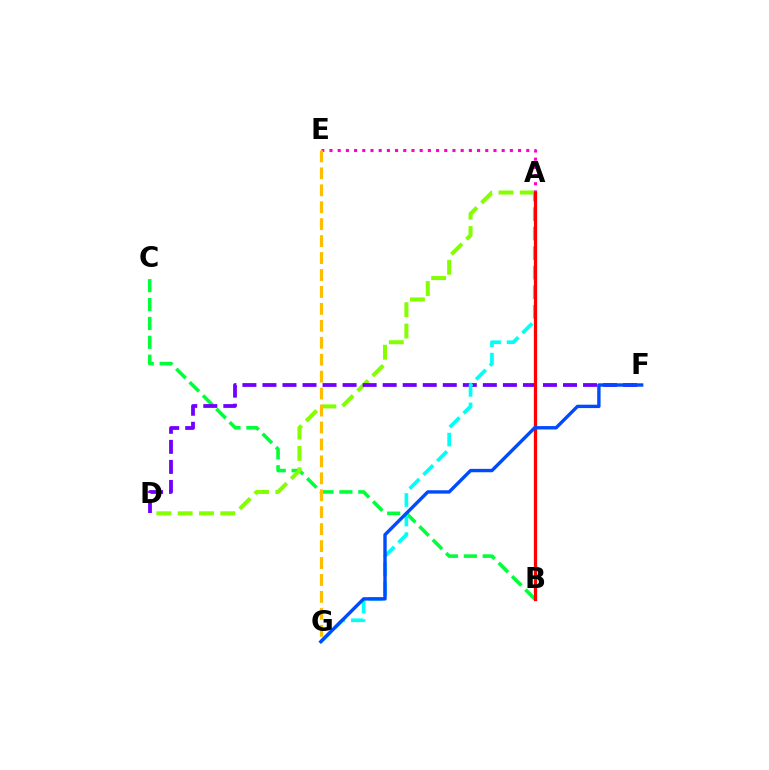{('B', 'C'): [{'color': '#00ff39', 'line_style': 'dashed', 'thickness': 2.56}], ('A', 'D'): [{'color': '#84ff00', 'line_style': 'dashed', 'thickness': 2.89}], ('A', 'E'): [{'color': '#ff00cf', 'line_style': 'dotted', 'thickness': 2.23}], ('D', 'F'): [{'color': '#7200ff', 'line_style': 'dashed', 'thickness': 2.72}], ('A', 'G'): [{'color': '#00fff6', 'line_style': 'dashed', 'thickness': 2.65}], ('A', 'B'): [{'color': '#ff0000', 'line_style': 'solid', 'thickness': 2.35}], ('E', 'G'): [{'color': '#ffbd00', 'line_style': 'dashed', 'thickness': 2.3}], ('F', 'G'): [{'color': '#004bff', 'line_style': 'solid', 'thickness': 2.44}]}